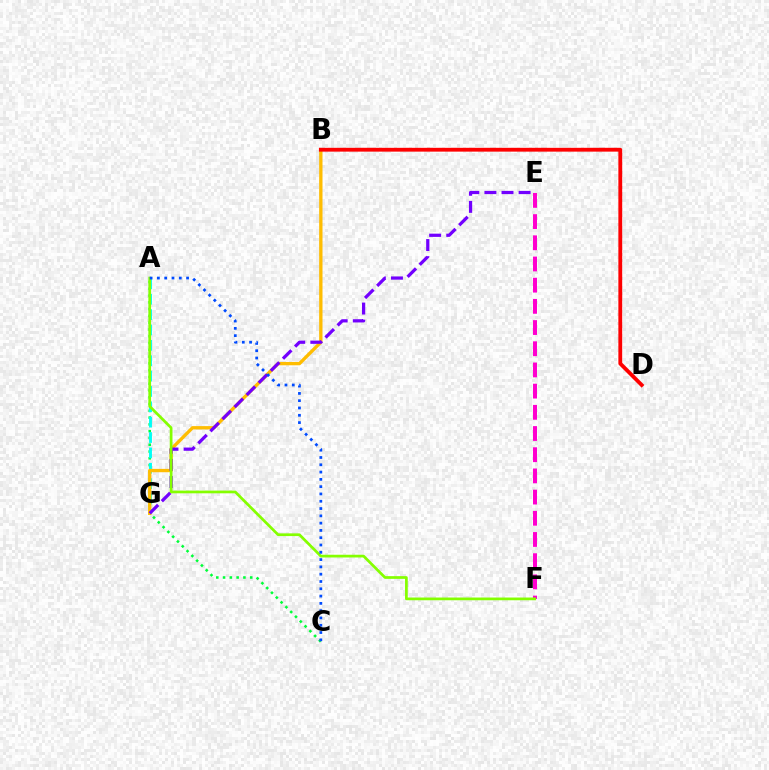{('A', 'C'): [{'color': '#00ff39', 'line_style': 'dotted', 'thickness': 1.84}, {'color': '#004bff', 'line_style': 'dotted', 'thickness': 1.98}], ('A', 'G'): [{'color': '#00fff6', 'line_style': 'dashed', 'thickness': 2.09}], ('B', 'G'): [{'color': '#ffbd00', 'line_style': 'solid', 'thickness': 2.4}], ('E', 'G'): [{'color': '#7200ff', 'line_style': 'dashed', 'thickness': 2.32}], ('E', 'F'): [{'color': '#ff00cf', 'line_style': 'dashed', 'thickness': 2.88}], ('B', 'D'): [{'color': '#ff0000', 'line_style': 'solid', 'thickness': 2.75}], ('A', 'F'): [{'color': '#84ff00', 'line_style': 'solid', 'thickness': 1.96}]}